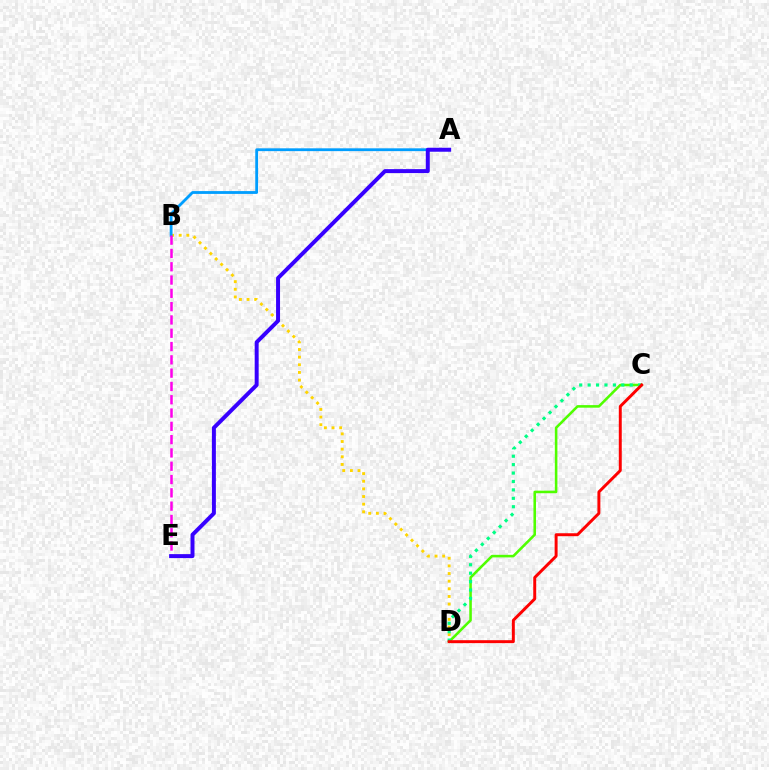{('B', 'D'): [{'color': '#ffd500', 'line_style': 'dotted', 'thickness': 2.08}], ('C', 'D'): [{'color': '#4fff00', 'line_style': 'solid', 'thickness': 1.85}, {'color': '#00ff86', 'line_style': 'dotted', 'thickness': 2.29}, {'color': '#ff0000', 'line_style': 'solid', 'thickness': 2.13}], ('A', 'B'): [{'color': '#009eff', 'line_style': 'solid', 'thickness': 2.03}], ('B', 'E'): [{'color': '#ff00ed', 'line_style': 'dashed', 'thickness': 1.81}], ('A', 'E'): [{'color': '#3700ff', 'line_style': 'solid', 'thickness': 2.86}]}